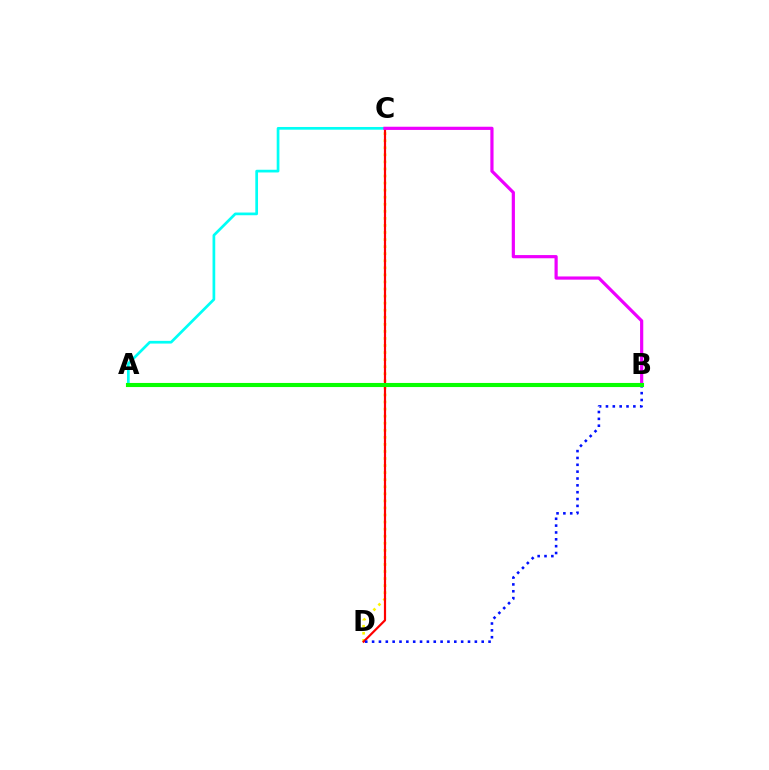{('C', 'D'): [{'color': '#fcf500', 'line_style': 'dotted', 'thickness': 1.92}, {'color': '#ff0000', 'line_style': 'solid', 'thickness': 1.58}], ('A', 'C'): [{'color': '#00fff6', 'line_style': 'solid', 'thickness': 1.95}], ('B', 'D'): [{'color': '#0010ff', 'line_style': 'dotted', 'thickness': 1.86}], ('B', 'C'): [{'color': '#ee00ff', 'line_style': 'solid', 'thickness': 2.3}], ('A', 'B'): [{'color': '#08ff00', 'line_style': 'solid', 'thickness': 2.95}]}